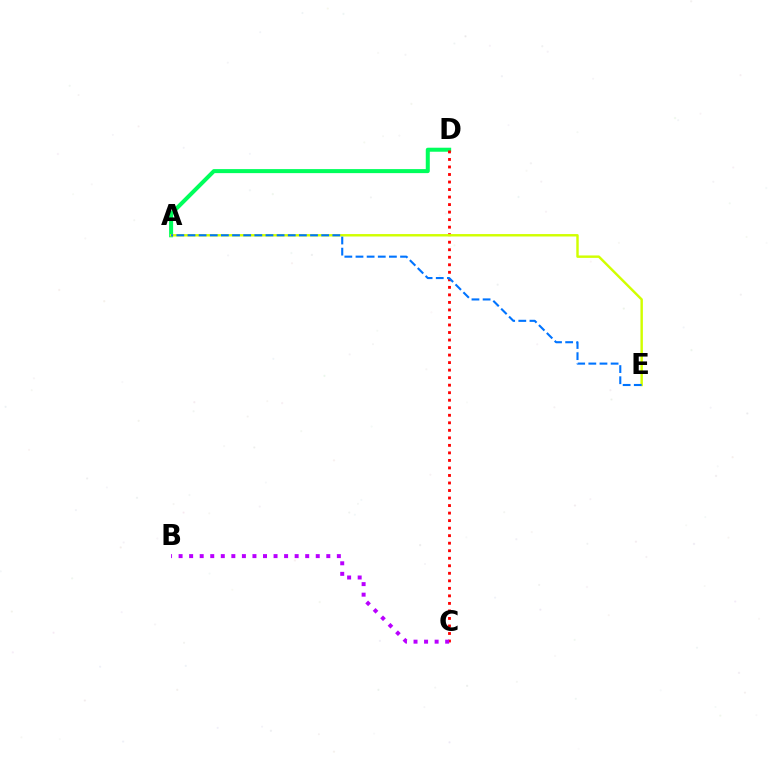{('A', 'D'): [{'color': '#00ff5c', 'line_style': 'solid', 'thickness': 2.89}], ('C', 'D'): [{'color': '#ff0000', 'line_style': 'dotted', 'thickness': 2.04}], ('B', 'C'): [{'color': '#b900ff', 'line_style': 'dotted', 'thickness': 2.87}], ('A', 'E'): [{'color': '#d1ff00', 'line_style': 'solid', 'thickness': 1.75}, {'color': '#0074ff', 'line_style': 'dashed', 'thickness': 1.51}]}